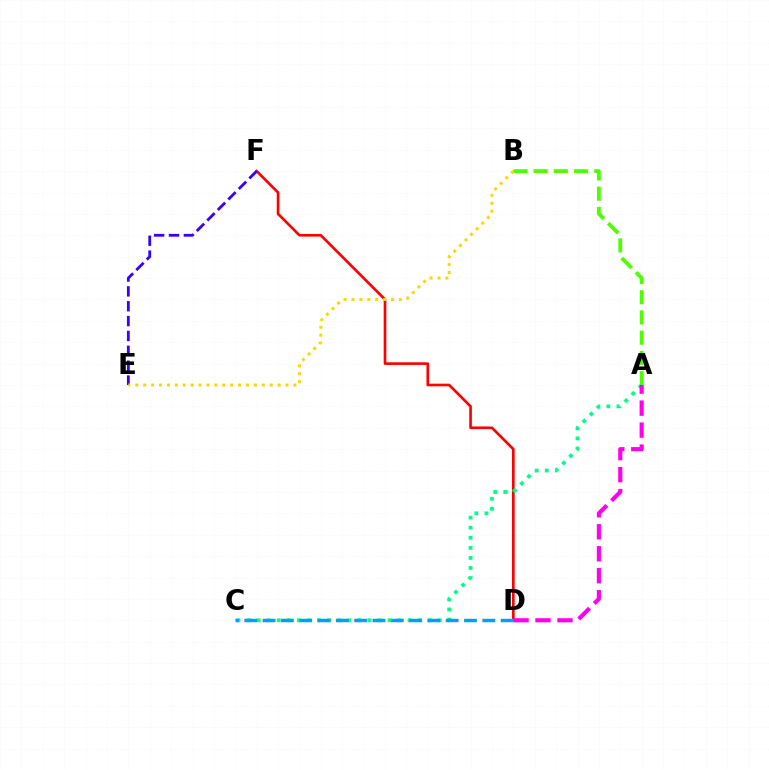{('D', 'F'): [{'color': '#ff0000', 'line_style': 'solid', 'thickness': 1.91}], ('A', 'B'): [{'color': '#4fff00', 'line_style': 'dashed', 'thickness': 2.75}], ('A', 'C'): [{'color': '#00ff86', 'line_style': 'dotted', 'thickness': 2.74}], ('E', 'F'): [{'color': '#3700ff', 'line_style': 'dashed', 'thickness': 2.02}], ('A', 'D'): [{'color': '#ff00ed', 'line_style': 'dashed', 'thickness': 2.99}], ('C', 'D'): [{'color': '#009eff', 'line_style': 'dashed', 'thickness': 2.49}], ('B', 'E'): [{'color': '#ffd500', 'line_style': 'dotted', 'thickness': 2.15}]}